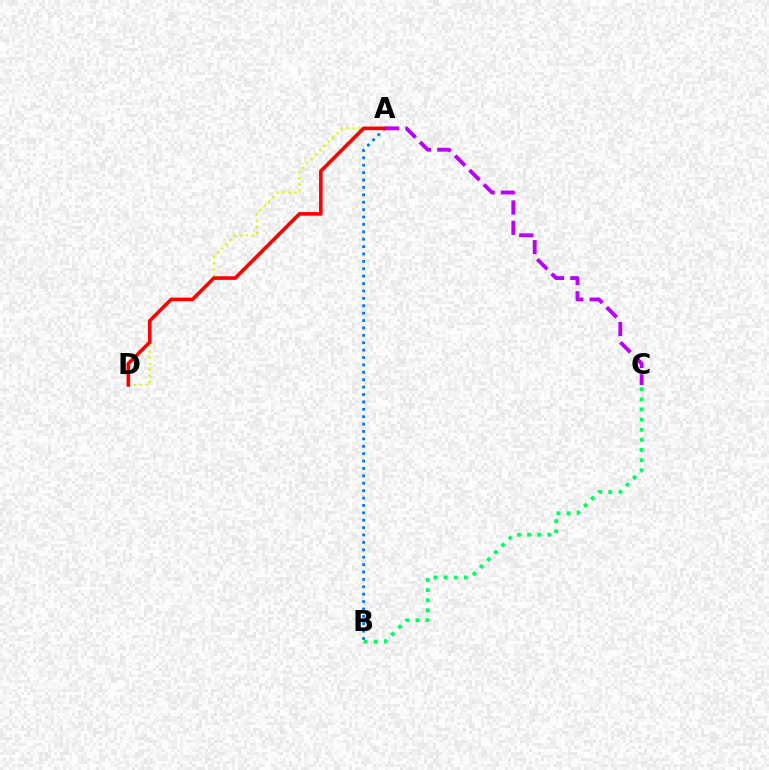{('A', 'D'): [{'color': '#d1ff00', 'line_style': 'dotted', 'thickness': 1.65}, {'color': '#ff0000', 'line_style': 'solid', 'thickness': 2.59}], ('A', 'B'): [{'color': '#0074ff', 'line_style': 'dotted', 'thickness': 2.01}], ('A', 'C'): [{'color': '#b900ff', 'line_style': 'dashed', 'thickness': 2.76}], ('B', 'C'): [{'color': '#00ff5c', 'line_style': 'dotted', 'thickness': 2.75}]}